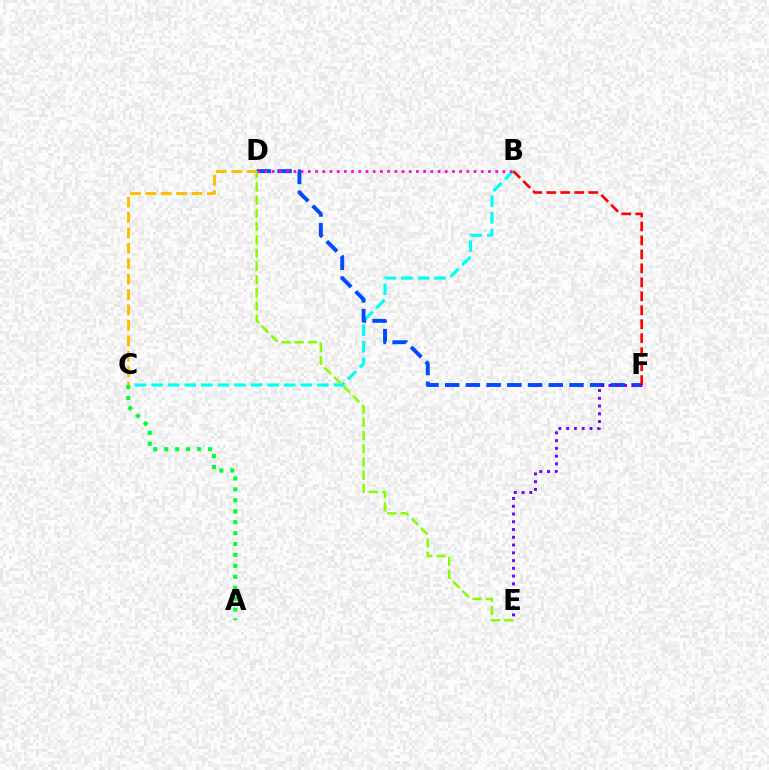{('B', 'C'): [{'color': '#00fff6', 'line_style': 'dashed', 'thickness': 2.25}], ('C', 'D'): [{'color': '#ffbd00', 'line_style': 'dashed', 'thickness': 2.09}], ('D', 'F'): [{'color': '#004bff', 'line_style': 'dashed', 'thickness': 2.81}], ('B', 'F'): [{'color': '#ff0000', 'line_style': 'dashed', 'thickness': 1.9}], ('A', 'C'): [{'color': '#00ff39', 'line_style': 'dotted', 'thickness': 2.97}], ('E', 'F'): [{'color': '#7200ff', 'line_style': 'dotted', 'thickness': 2.11}], ('D', 'E'): [{'color': '#84ff00', 'line_style': 'dashed', 'thickness': 1.8}], ('B', 'D'): [{'color': '#ff00cf', 'line_style': 'dotted', 'thickness': 1.96}]}